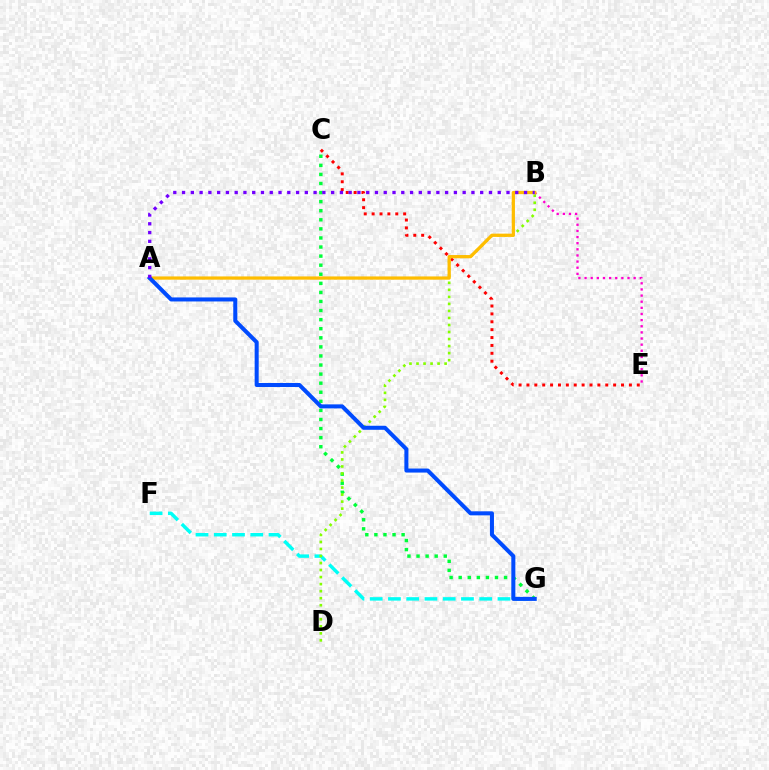{('C', 'G'): [{'color': '#00ff39', 'line_style': 'dotted', 'thickness': 2.47}], ('B', 'E'): [{'color': '#ff00cf', 'line_style': 'dotted', 'thickness': 1.67}], ('F', 'G'): [{'color': '#00fff6', 'line_style': 'dashed', 'thickness': 2.48}], ('B', 'D'): [{'color': '#84ff00', 'line_style': 'dotted', 'thickness': 1.91}], ('C', 'E'): [{'color': '#ff0000', 'line_style': 'dotted', 'thickness': 2.14}], ('A', 'B'): [{'color': '#ffbd00', 'line_style': 'solid', 'thickness': 2.34}, {'color': '#7200ff', 'line_style': 'dotted', 'thickness': 2.38}], ('A', 'G'): [{'color': '#004bff', 'line_style': 'solid', 'thickness': 2.9}]}